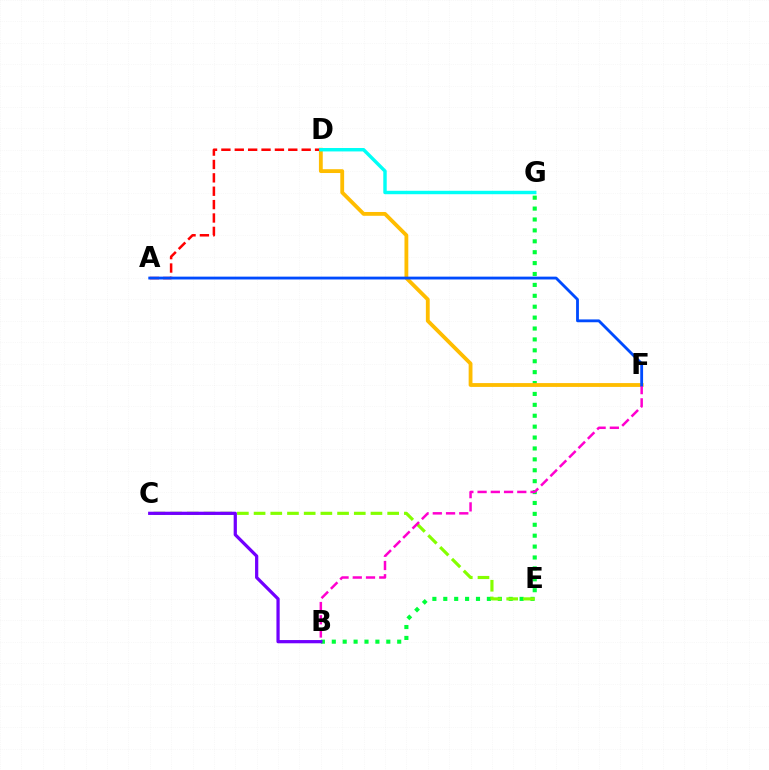{('B', 'G'): [{'color': '#00ff39', 'line_style': 'dotted', 'thickness': 2.96}], ('C', 'E'): [{'color': '#84ff00', 'line_style': 'dashed', 'thickness': 2.27}], ('D', 'F'): [{'color': '#ffbd00', 'line_style': 'solid', 'thickness': 2.75}], ('A', 'D'): [{'color': '#ff0000', 'line_style': 'dashed', 'thickness': 1.82}], ('B', 'F'): [{'color': '#ff00cf', 'line_style': 'dashed', 'thickness': 1.8}], ('D', 'G'): [{'color': '#00fff6', 'line_style': 'solid', 'thickness': 2.47}], ('B', 'C'): [{'color': '#7200ff', 'line_style': 'solid', 'thickness': 2.33}], ('A', 'F'): [{'color': '#004bff', 'line_style': 'solid', 'thickness': 2.04}]}